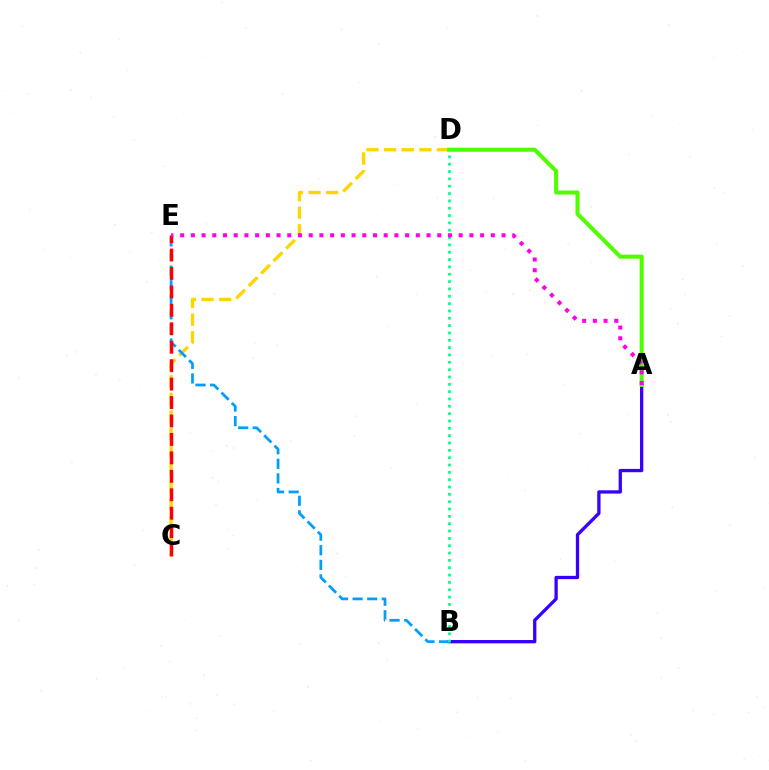{('A', 'B'): [{'color': '#3700ff', 'line_style': 'solid', 'thickness': 2.37}], ('C', 'D'): [{'color': '#ffd500', 'line_style': 'dashed', 'thickness': 2.4}], ('B', 'E'): [{'color': '#009eff', 'line_style': 'dashed', 'thickness': 1.98}], ('C', 'E'): [{'color': '#ff0000', 'line_style': 'dashed', 'thickness': 2.5}], ('A', 'D'): [{'color': '#4fff00', 'line_style': 'solid', 'thickness': 2.92}], ('B', 'D'): [{'color': '#00ff86', 'line_style': 'dotted', 'thickness': 1.99}], ('A', 'E'): [{'color': '#ff00ed', 'line_style': 'dotted', 'thickness': 2.91}]}